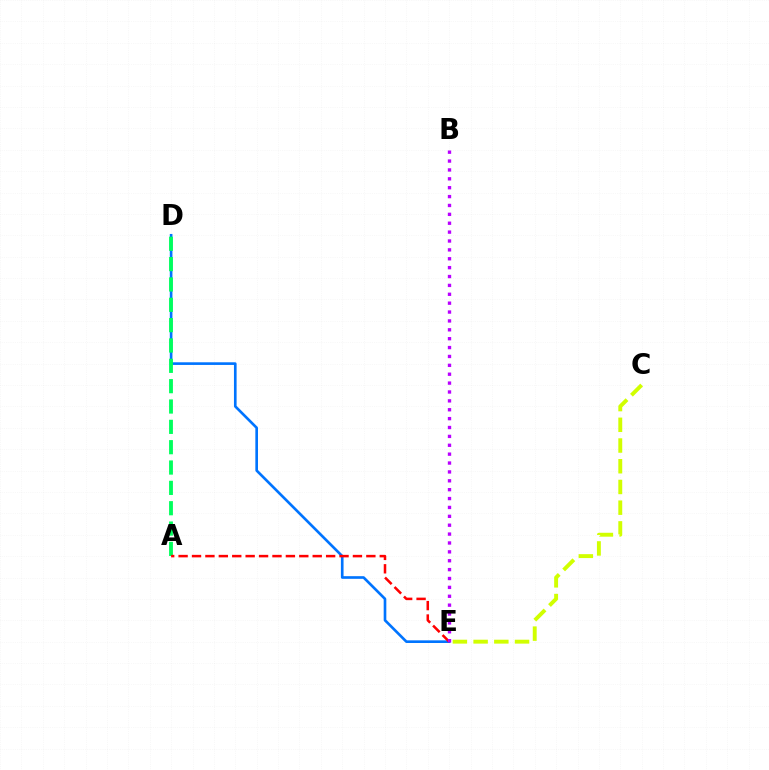{('D', 'E'): [{'color': '#0074ff', 'line_style': 'solid', 'thickness': 1.91}], ('A', 'D'): [{'color': '#00ff5c', 'line_style': 'dashed', 'thickness': 2.76}], ('C', 'E'): [{'color': '#d1ff00', 'line_style': 'dashed', 'thickness': 2.81}], ('A', 'E'): [{'color': '#ff0000', 'line_style': 'dashed', 'thickness': 1.82}], ('B', 'E'): [{'color': '#b900ff', 'line_style': 'dotted', 'thickness': 2.41}]}